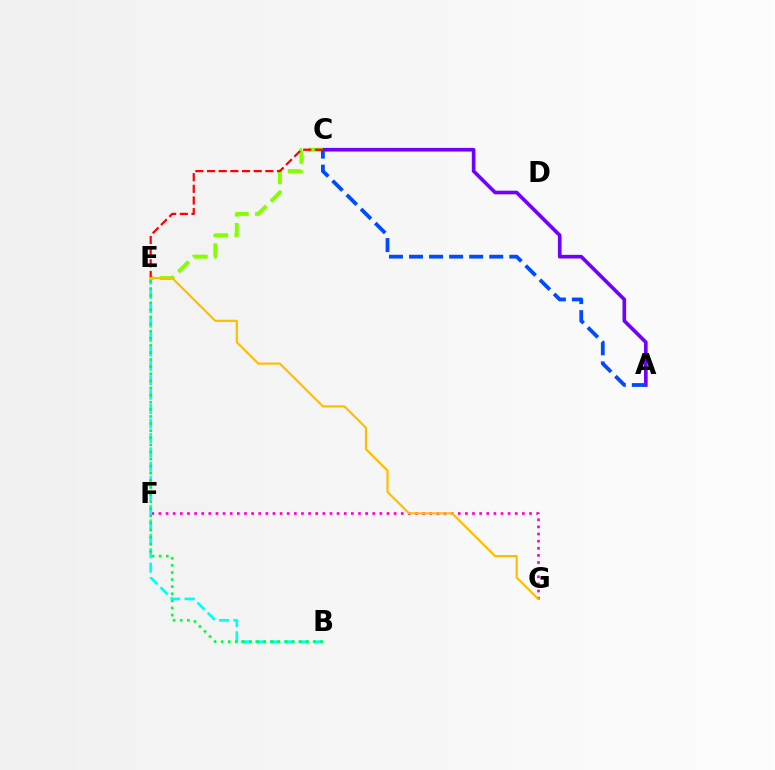{('F', 'G'): [{'color': '#ff00cf', 'line_style': 'dotted', 'thickness': 1.94}], ('B', 'E'): [{'color': '#00fff6', 'line_style': 'dashed', 'thickness': 1.96}, {'color': '#00ff39', 'line_style': 'dotted', 'thickness': 1.93}], ('A', 'C'): [{'color': '#7200ff', 'line_style': 'solid', 'thickness': 2.62}, {'color': '#004bff', 'line_style': 'dashed', 'thickness': 2.72}], ('C', 'E'): [{'color': '#84ff00', 'line_style': 'dashed', 'thickness': 2.85}, {'color': '#ff0000', 'line_style': 'dashed', 'thickness': 1.58}], ('E', 'G'): [{'color': '#ffbd00', 'line_style': 'solid', 'thickness': 1.56}]}